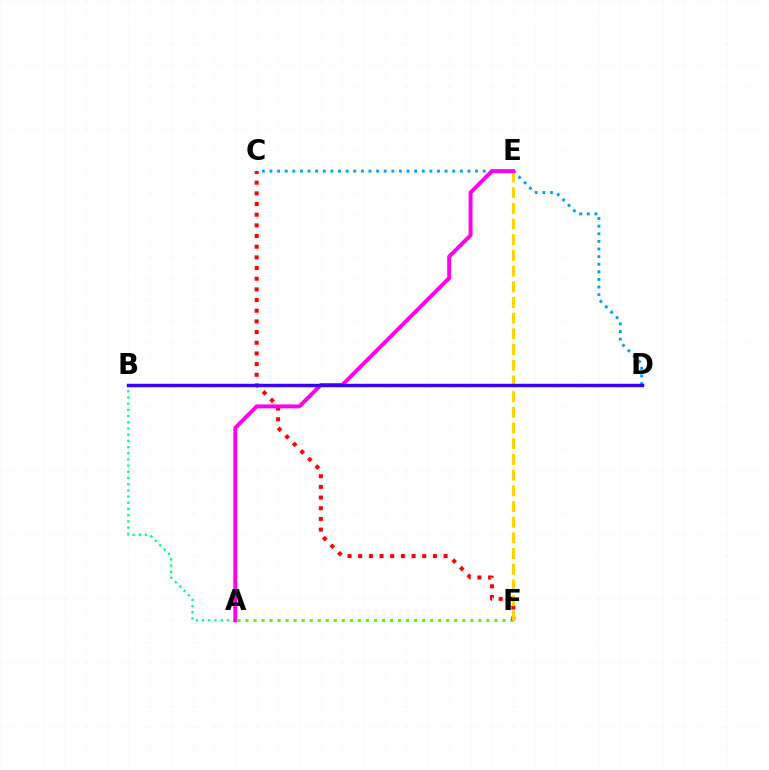{('A', 'F'): [{'color': '#4fff00', 'line_style': 'dotted', 'thickness': 2.18}], ('C', 'D'): [{'color': '#009eff', 'line_style': 'dotted', 'thickness': 2.07}], ('C', 'F'): [{'color': '#ff0000', 'line_style': 'dotted', 'thickness': 2.9}], ('A', 'B'): [{'color': '#00ff86', 'line_style': 'dotted', 'thickness': 1.68}], ('E', 'F'): [{'color': '#ffd500', 'line_style': 'dashed', 'thickness': 2.13}], ('A', 'E'): [{'color': '#ff00ed', 'line_style': 'solid', 'thickness': 2.82}], ('B', 'D'): [{'color': '#3700ff', 'line_style': 'solid', 'thickness': 2.46}]}